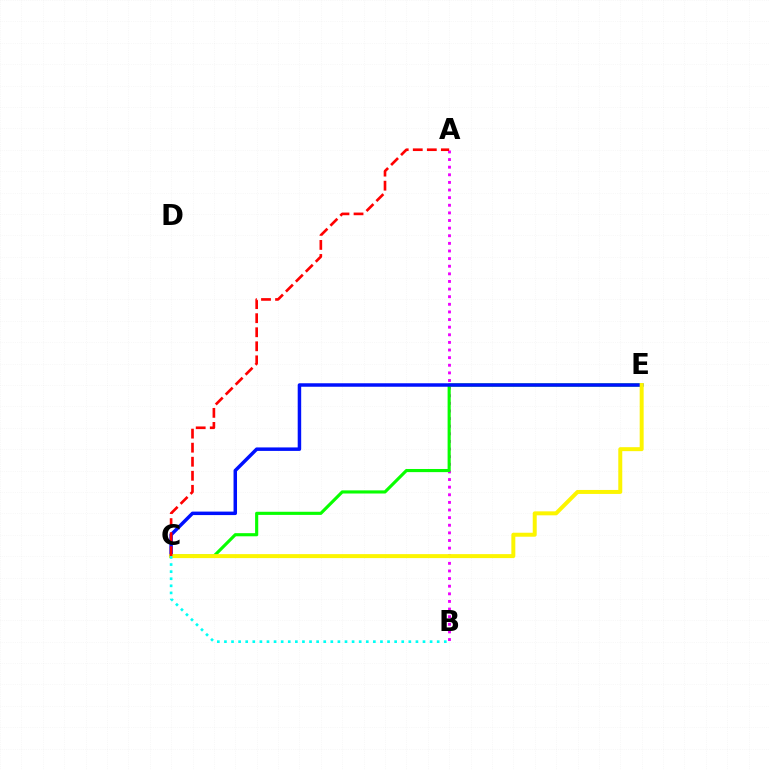{('A', 'B'): [{'color': '#ee00ff', 'line_style': 'dotted', 'thickness': 2.07}], ('C', 'E'): [{'color': '#08ff00', 'line_style': 'solid', 'thickness': 2.26}, {'color': '#0010ff', 'line_style': 'solid', 'thickness': 2.51}, {'color': '#fcf500', 'line_style': 'solid', 'thickness': 2.86}], ('A', 'C'): [{'color': '#ff0000', 'line_style': 'dashed', 'thickness': 1.91}], ('B', 'C'): [{'color': '#00fff6', 'line_style': 'dotted', 'thickness': 1.93}]}